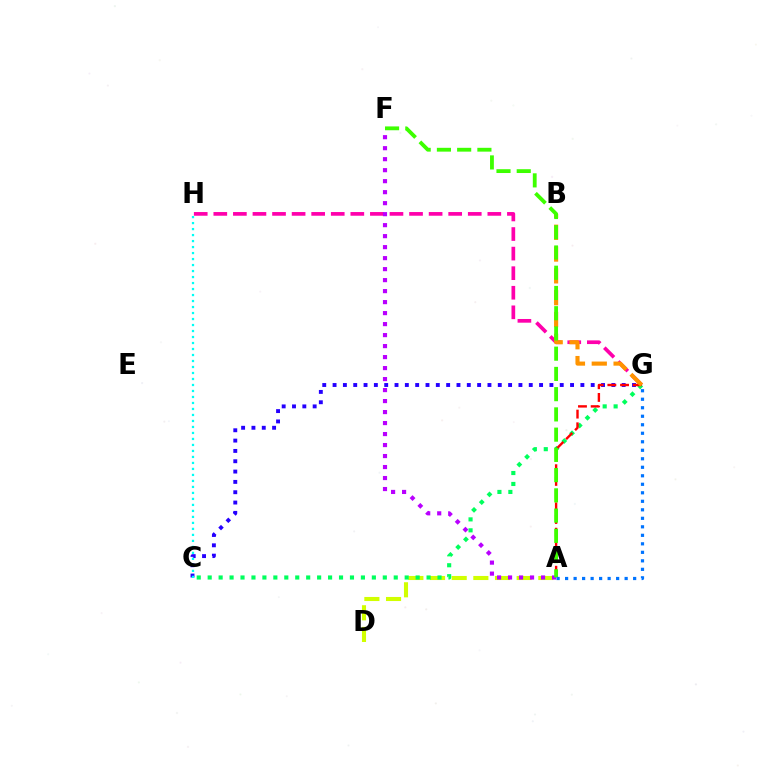{('G', 'H'): [{'color': '#ff00ac', 'line_style': 'dashed', 'thickness': 2.66}], ('A', 'D'): [{'color': '#d1ff00', 'line_style': 'dashed', 'thickness': 2.94}], ('A', 'F'): [{'color': '#b900ff', 'line_style': 'dotted', 'thickness': 2.99}, {'color': '#3dff00', 'line_style': 'dashed', 'thickness': 2.75}], ('C', 'G'): [{'color': '#2500ff', 'line_style': 'dotted', 'thickness': 2.81}, {'color': '#00ff5c', 'line_style': 'dotted', 'thickness': 2.97}], ('A', 'G'): [{'color': '#ff0000', 'line_style': 'dashed', 'thickness': 1.72}, {'color': '#0074ff', 'line_style': 'dotted', 'thickness': 2.31}], ('C', 'H'): [{'color': '#00fff6', 'line_style': 'dotted', 'thickness': 1.63}], ('B', 'G'): [{'color': '#ff9400', 'line_style': 'dashed', 'thickness': 2.96}]}